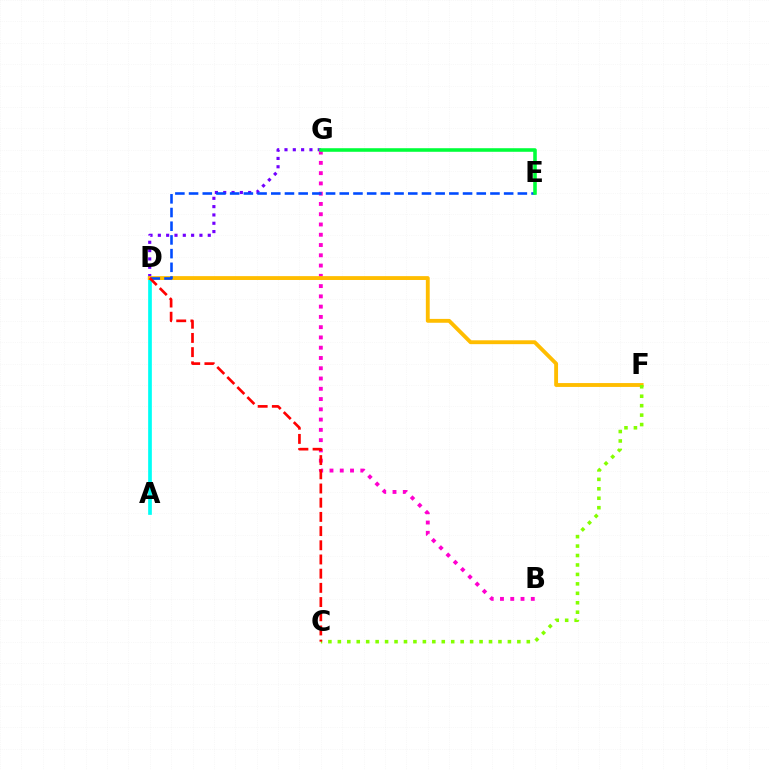{('A', 'D'): [{'color': '#00fff6', 'line_style': 'solid', 'thickness': 2.66}], ('D', 'G'): [{'color': '#7200ff', 'line_style': 'dotted', 'thickness': 2.26}], ('B', 'G'): [{'color': '#ff00cf', 'line_style': 'dotted', 'thickness': 2.79}], ('D', 'F'): [{'color': '#ffbd00', 'line_style': 'solid', 'thickness': 2.78}], ('C', 'F'): [{'color': '#84ff00', 'line_style': 'dotted', 'thickness': 2.57}], ('D', 'E'): [{'color': '#004bff', 'line_style': 'dashed', 'thickness': 1.86}], ('C', 'D'): [{'color': '#ff0000', 'line_style': 'dashed', 'thickness': 1.93}], ('E', 'G'): [{'color': '#00ff39', 'line_style': 'solid', 'thickness': 2.57}]}